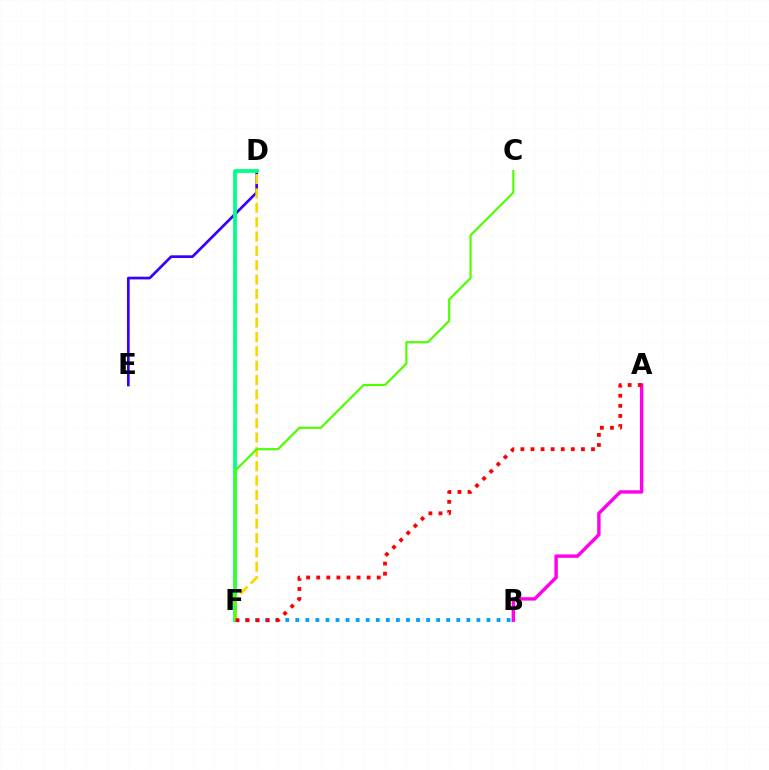{('D', 'E'): [{'color': '#3700ff', 'line_style': 'solid', 'thickness': 1.94}], ('D', 'F'): [{'color': '#00ff86', 'line_style': 'solid', 'thickness': 2.71}, {'color': '#ffd500', 'line_style': 'dashed', 'thickness': 1.95}], ('B', 'F'): [{'color': '#009eff', 'line_style': 'dotted', 'thickness': 2.73}], ('C', 'F'): [{'color': '#4fff00', 'line_style': 'solid', 'thickness': 1.57}], ('A', 'B'): [{'color': '#ff00ed', 'line_style': 'solid', 'thickness': 2.45}], ('A', 'F'): [{'color': '#ff0000', 'line_style': 'dotted', 'thickness': 2.74}]}